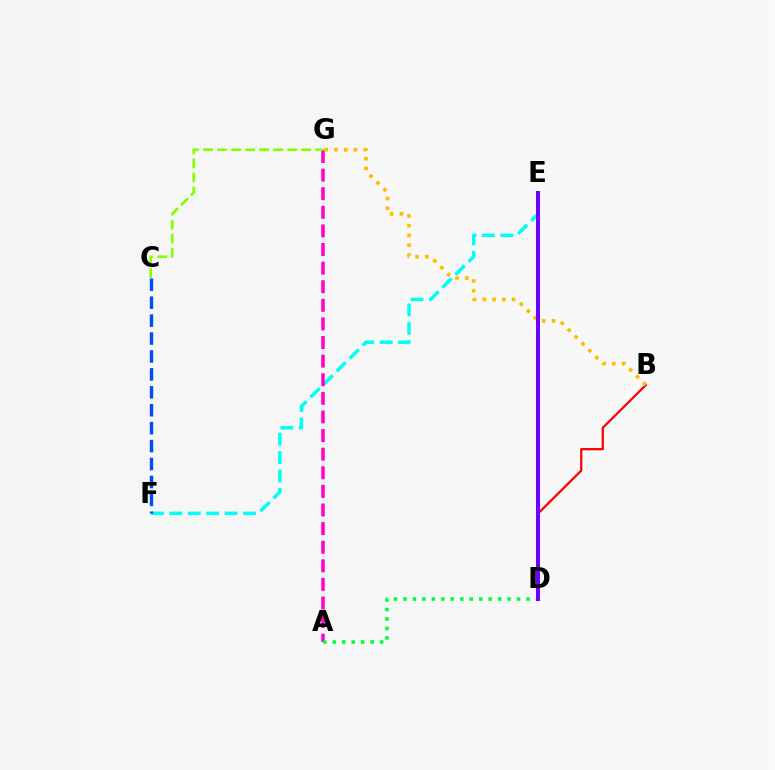{('B', 'D'): [{'color': '#ff0000', 'line_style': 'solid', 'thickness': 1.62}], ('E', 'F'): [{'color': '#00fff6', 'line_style': 'dashed', 'thickness': 2.5}], ('A', 'G'): [{'color': '#ff00cf', 'line_style': 'dashed', 'thickness': 2.53}], ('A', 'D'): [{'color': '#00ff39', 'line_style': 'dotted', 'thickness': 2.57}], ('B', 'G'): [{'color': '#ffbd00', 'line_style': 'dotted', 'thickness': 2.65}], ('C', 'F'): [{'color': '#004bff', 'line_style': 'dashed', 'thickness': 2.44}], ('D', 'E'): [{'color': '#7200ff', 'line_style': 'solid', 'thickness': 2.87}], ('C', 'G'): [{'color': '#84ff00', 'line_style': 'dashed', 'thickness': 1.9}]}